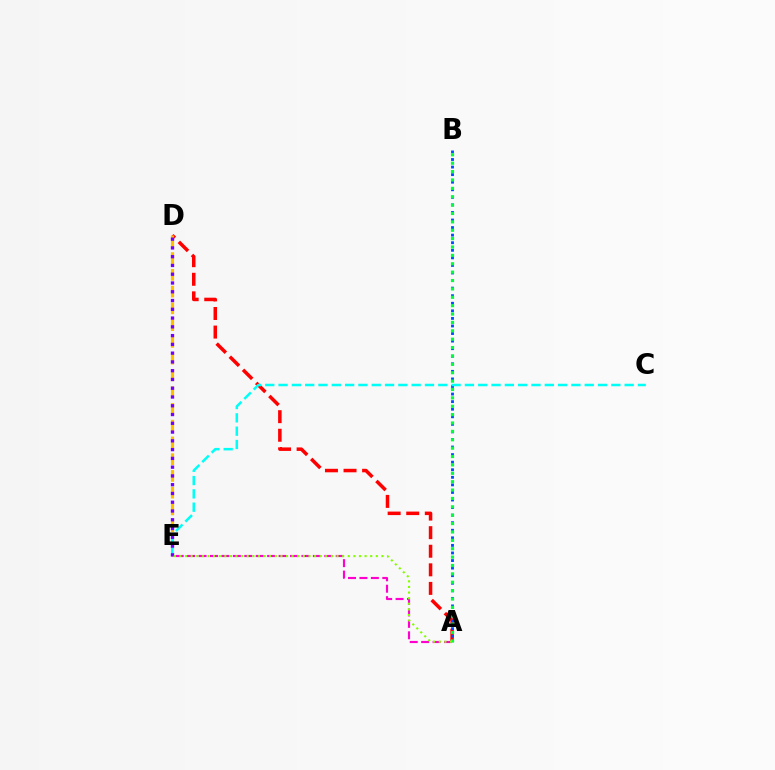{('A', 'D'): [{'color': '#ff0000', 'line_style': 'dashed', 'thickness': 2.52}], ('D', 'E'): [{'color': '#ffbd00', 'line_style': 'dashed', 'thickness': 2.28}, {'color': '#7200ff', 'line_style': 'dotted', 'thickness': 2.38}], ('A', 'B'): [{'color': '#004bff', 'line_style': 'dotted', 'thickness': 2.06}, {'color': '#00ff39', 'line_style': 'dotted', 'thickness': 2.28}], ('A', 'E'): [{'color': '#ff00cf', 'line_style': 'dashed', 'thickness': 1.55}, {'color': '#84ff00', 'line_style': 'dotted', 'thickness': 1.52}], ('C', 'E'): [{'color': '#00fff6', 'line_style': 'dashed', 'thickness': 1.81}]}